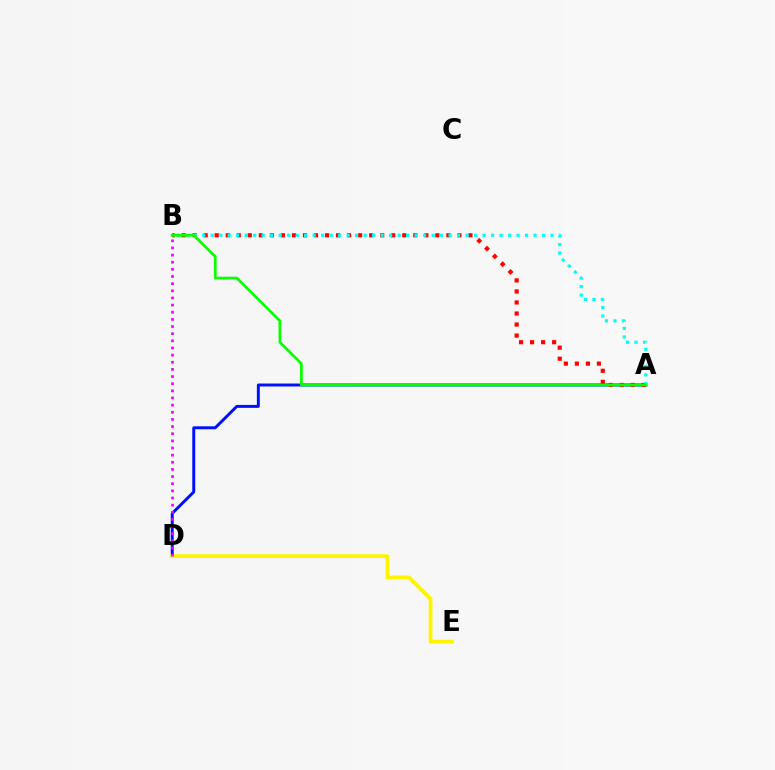{('A', 'D'): [{'color': '#0010ff', 'line_style': 'solid', 'thickness': 2.12}], ('D', 'E'): [{'color': '#fcf500', 'line_style': 'solid', 'thickness': 2.74}], ('A', 'B'): [{'color': '#ff0000', 'line_style': 'dotted', 'thickness': 3.0}, {'color': '#00fff6', 'line_style': 'dotted', 'thickness': 2.31}, {'color': '#08ff00', 'line_style': 'solid', 'thickness': 1.94}], ('B', 'D'): [{'color': '#ee00ff', 'line_style': 'dotted', 'thickness': 1.94}]}